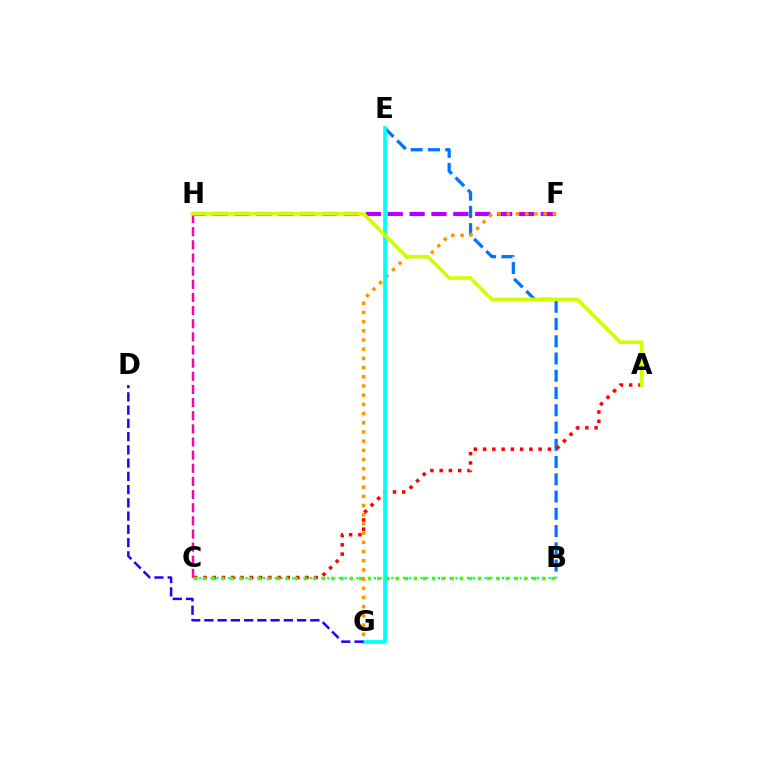{('B', 'E'): [{'color': '#0074ff', 'line_style': 'dashed', 'thickness': 2.34}], ('C', 'H'): [{'color': '#ff00ac', 'line_style': 'dashed', 'thickness': 1.79}], ('B', 'C'): [{'color': '#00ff5c', 'line_style': 'dotted', 'thickness': 1.58}, {'color': '#3dff00', 'line_style': 'dotted', 'thickness': 2.49}], ('F', 'H'): [{'color': '#b900ff', 'line_style': 'dashed', 'thickness': 2.97}], ('A', 'C'): [{'color': '#ff0000', 'line_style': 'dotted', 'thickness': 2.52}], ('F', 'G'): [{'color': '#ff9400', 'line_style': 'dotted', 'thickness': 2.5}], ('E', 'G'): [{'color': '#00fff6', 'line_style': 'solid', 'thickness': 2.71}], ('D', 'G'): [{'color': '#2500ff', 'line_style': 'dashed', 'thickness': 1.8}], ('A', 'H'): [{'color': '#d1ff00', 'line_style': 'solid', 'thickness': 2.61}]}